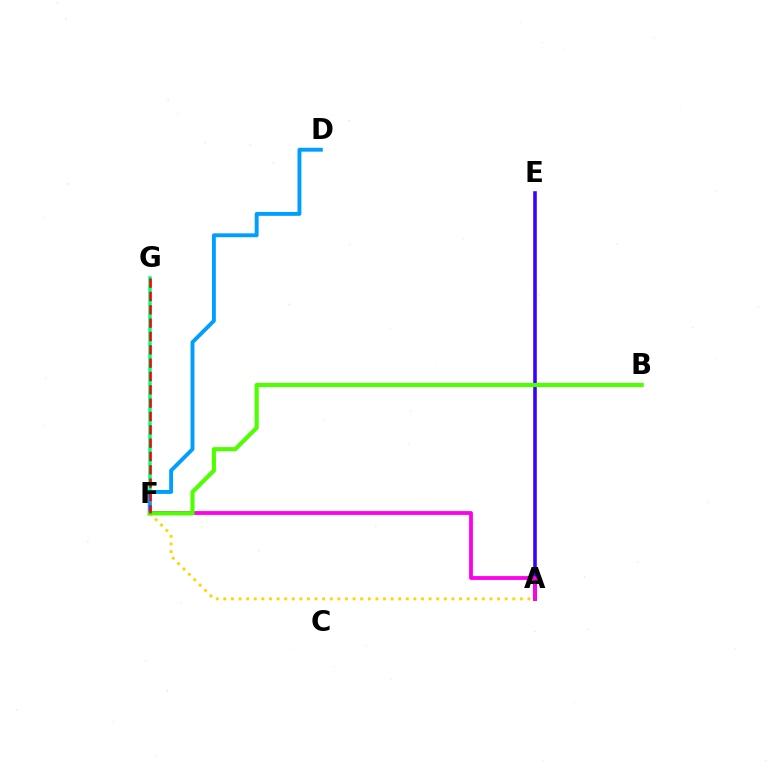{('A', 'F'): [{'color': '#ffd500', 'line_style': 'dotted', 'thickness': 2.07}, {'color': '#ff00ed', 'line_style': 'solid', 'thickness': 2.75}], ('F', 'G'): [{'color': '#00ff86', 'line_style': 'solid', 'thickness': 2.56}, {'color': '#ff0000', 'line_style': 'dashed', 'thickness': 1.81}], ('D', 'F'): [{'color': '#009eff', 'line_style': 'solid', 'thickness': 2.8}], ('A', 'E'): [{'color': '#3700ff', 'line_style': 'solid', 'thickness': 2.58}], ('B', 'F'): [{'color': '#4fff00', 'line_style': 'solid', 'thickness': 2.97}]}